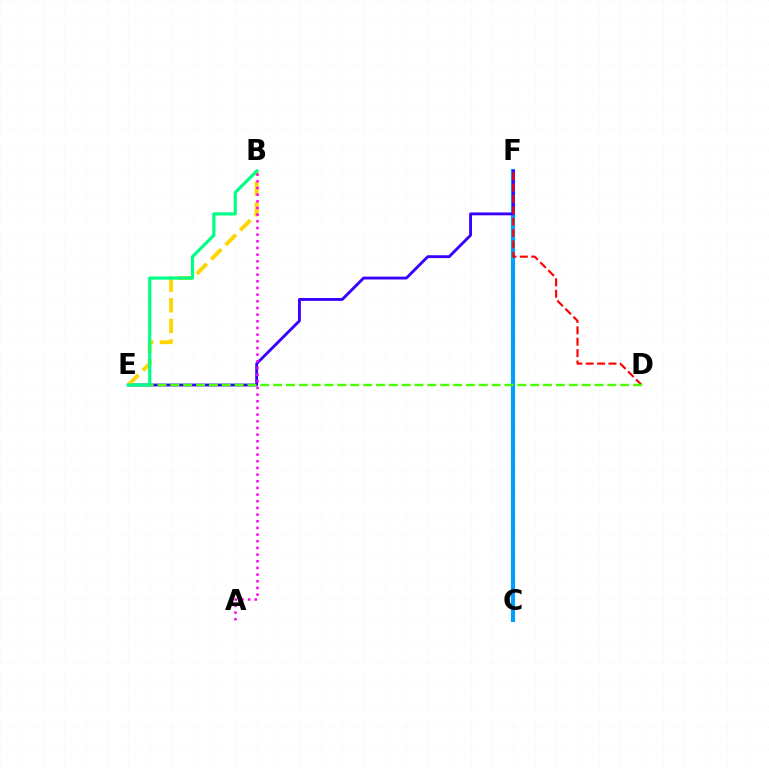{('C', 'F'): [{'color': '#009eff', 'line_style': 'solid', 'thickness': 2.97}], ('E', 'F'): [{'color': '#3700ff', 'line_style': 'solid', 'thickness': 2.06}], ('D', 'F'): [{'color': '#ff0000', 'line_style': 'dashed', 'thickness': 1.54}], ('B', 'E'): [{'color': '#ffd500', 'line_style': 'dashed', 'thickness': 2.79}, {'color': '#00ff86', 'line_style': 'solid', 'thickness': 2.3}], ('D', 'E'): [{'color': '#4fff00', 'line_style': 'dashed', 'thickness': 1.75}], ('A', 'B'): [{'color': '#ff00ed', 'line_style': 'dotted', 'thickness': 1.81}]}